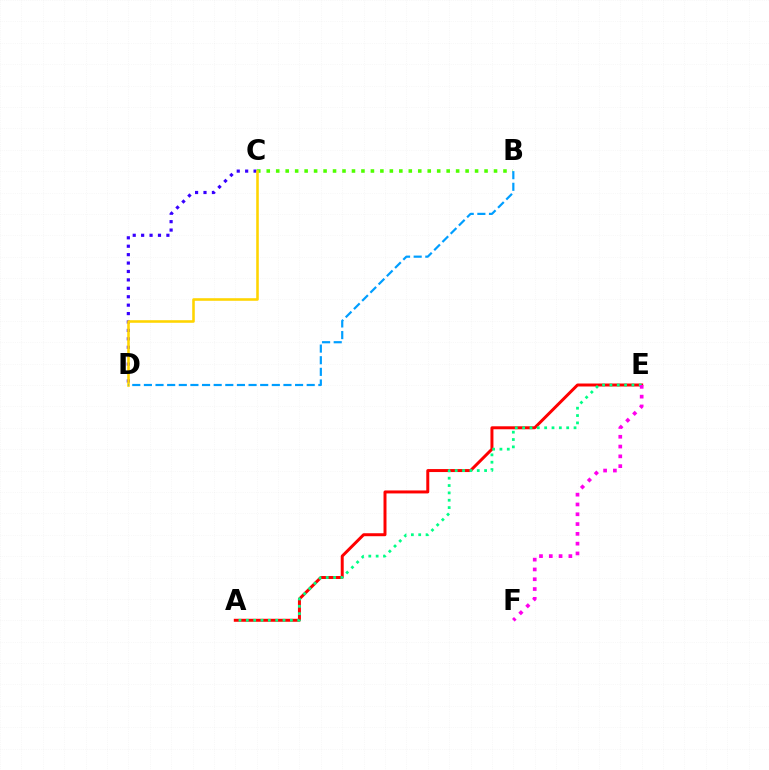{('C', 'D'): [{'color': '#3700ff', 'line_style': 'dotted', 'thickness': 2.29}, {'color': '#ffd500', 'line_style': 'solid', 'thickness': 1.85}], ('B', 'C'): [{'color': '#4fff00', 'line_style': 'dotted', 'thickness': 2.57}], ('B', 'D'): [{'color': '#009eff', 'line_style': 'dashed', 'thickness': 1.58}], ('A', 'E'): [{'color': '#ff0000', 'line_style': 'solid', 'thickness': 2.15}, {'color': '#00ff86', 'line_style': 'dotted', 'thickness': 2.0}], ('E', 'F'): [{'color': '#ff00ed', 'line_style': 'dotted', 'thickness': 2.66}]}